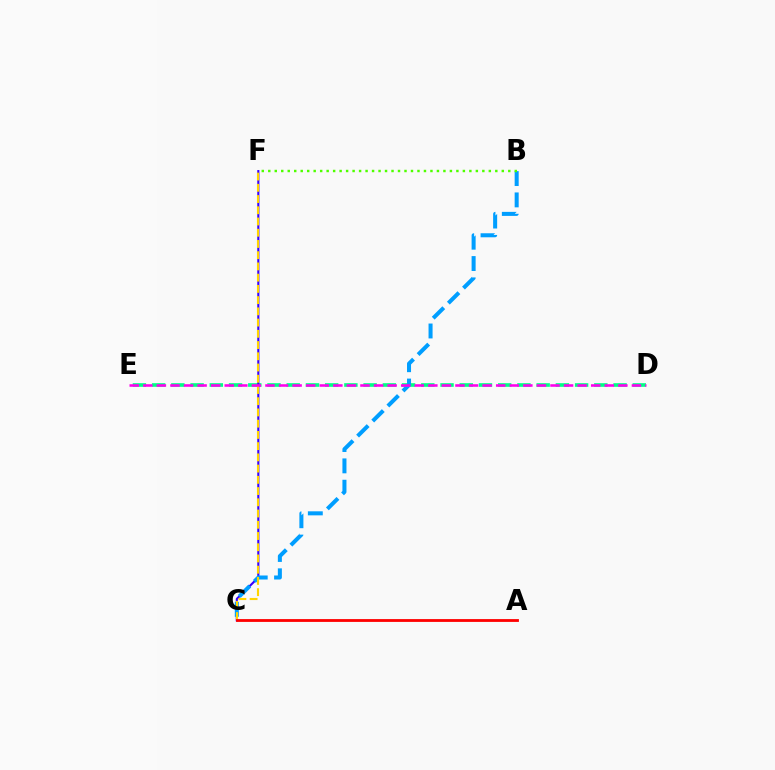{('D', 'E'): [{'color': '#00ff86', 'line_style': 'dashed', 'thickness': 2.61}, {'color': '#ff00ed', 'line_style': 'dashed', 'thickness': 1.84}], ('C', 'F'): [{'color': '#3700ff', 'line_style': 'solid', 'thickness': 1.52}, {'color': '#ffd500', 'line_style': 'dashed', 'thickness': 1.53}], ('B', 'C'): [{'color': '#009eff', 'line_style': 'dashed', 'thickness': 2.9}], ('A', 'C'): [{'color': '#ff0000', 'line_style': 'solid', 'thickness': 2.02}], ('B', 'F'): [{'color': '#4fff00', 'line_style': 'dotted', 'thickness': 1.76}]}